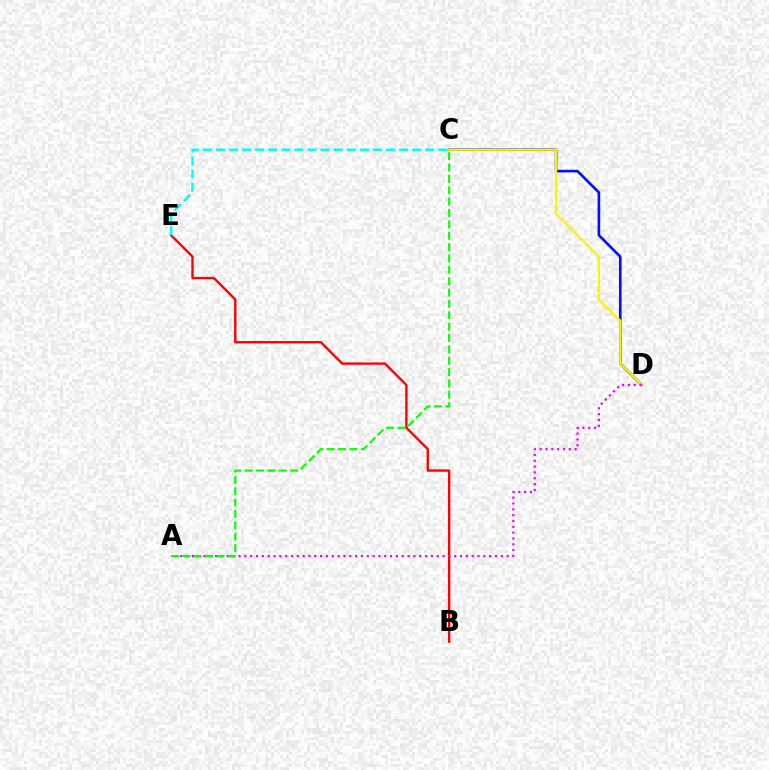{('B', 'E'): [{'color': '#ff0000', 'line_style': 'solid', 'thickness': 1.71}], ('C', 'D'): [{'color': '#0010ff', 'line_style': 'solid', 'thickness': 1.88}, {'color': '#fcf500', 'line_style': 'solid', 'thickness': 1.65}], ('A', 'D'): [{'color': '#ee00ff', 'line_style': 'dotted', 'thickness': 1.58}], ('A', 'C'): [{'color': '#08ff00', 'line_style': 'dashed', 'thickness': 1.54}], ('C', 'E'): [{'color': '#00fff6', 'line_style': 'dashed', 'thickness': 1.78}]}